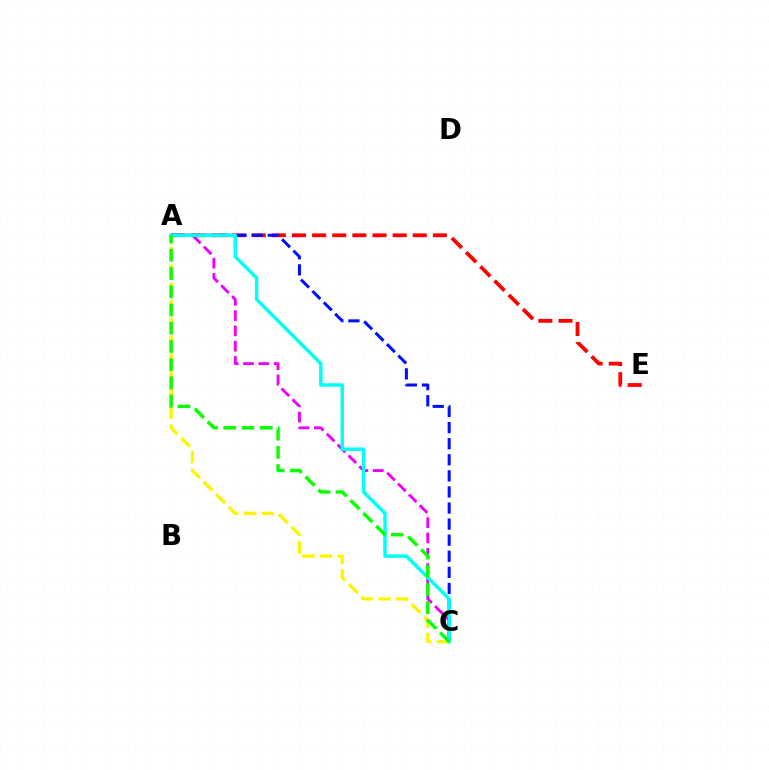{('A', 'E'): [{'color': '#ff0000', 'line_style': 'dashed', 'thickness': 2.73}], ('A', 'C'): [{'color': '#ee00ff', 'line_style': 'dashed', 'thickness': 2.08}, {'color': '#fcf500', 'line_style': 'dashed', 'thickness': 2.41}, {'color': '#0010ff', 'line_style': 'dashed', 'thickness': 2.19}, {'color': '#00fff6', 'line_style': 'solid', 'thickness': 2.5}, {'color': '#08ff00', 'line_style': 'dashed', 'thickness': 2.47}]}